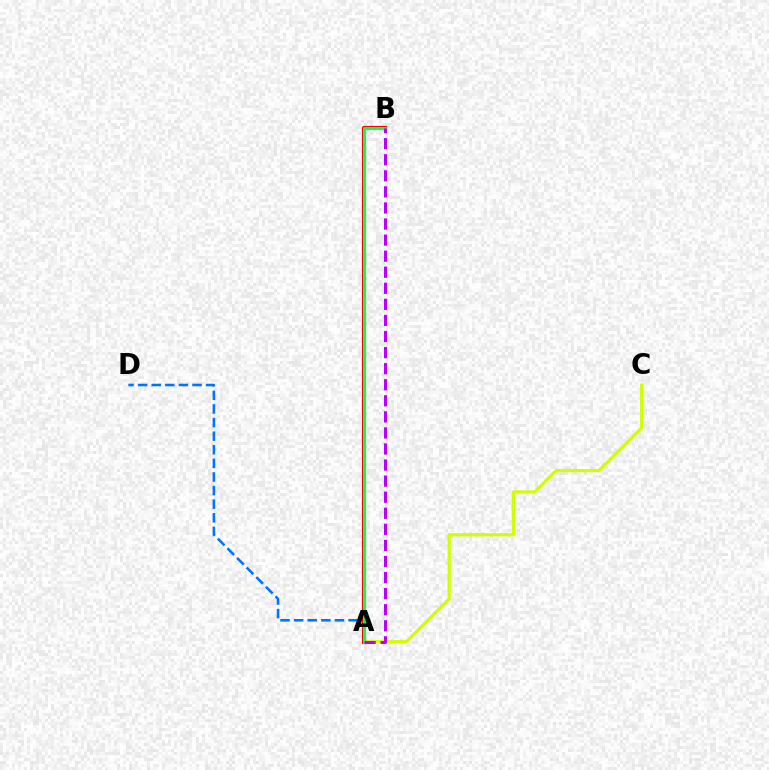{('A', 'D'): [{'color': '#0074ff', 'line_style': 'dashed', 'thickness': 1.85}], ('A', 'C'): [{'color': '#d1ff00', 'line_style': 'solid', 'thickness': 2.31}], ('A', 'B'): [{'color': '#ff0000', 'line_style': 'solid', 'thickness': 2.99}, {'color': '#00ff5c', 'line_style': 'solid', 'thickness': 2.17}, {'color': '#b900ff', 'line_style': 'dashed', 'thickness': 2.18}]}